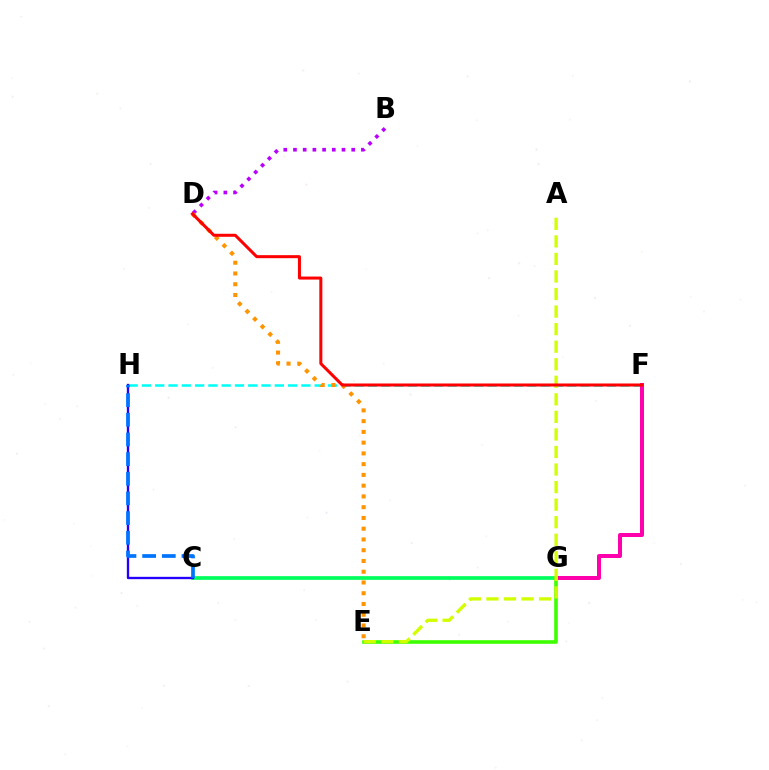{('F', 'H'): [{'color': '#00fff6', 'line_style': 'dashed', 'thickness': 1.81}], ('F', 'G'): [{'color': '#ff00ac', 'line_style': 'solid', 'thickness': 2.87}], ('B', 'D'): [{'color': '#b900ff', 'line_style': 'dotted', 'thickness': 2.64}], ('C', 'G'): [{'color': '#00ff5c', 'line_style': 'solid', 'thickness': 2.67}], ('E', 'G'): [{'color': '#3dff00', 'line_style': 'solid', 'thickness': 2.6}], ('C', 'H'): [{'color': '#2500ff', 'line_style': 'solid', 'thickness': 1.69}, {'color': '#0074ff', 'line_style': 'dashed', 'thickness': 2.67}], ('D', 'E'): [{'color': '#ff9400', 'line_style': 'dotted', 'thickness': 2.92}], ('A', 'E'): [{'color': '#d1ff00', 'line_style': 'dashed', 'thickness': 2.38}], ('D', 'F'): [{'color': '#ff0000', 'line_style': 'solid', 'thickness': 2.18}]}